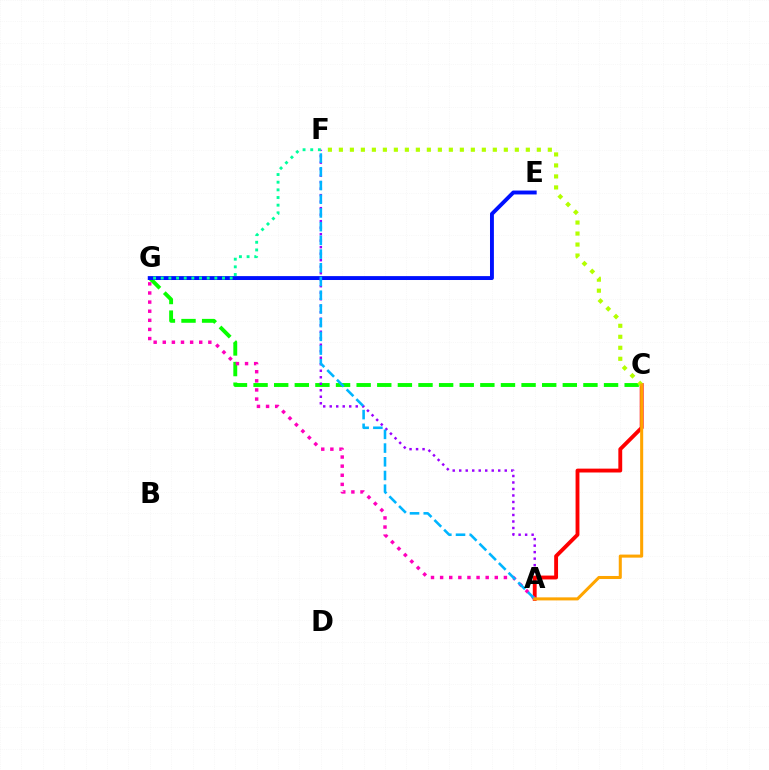{('C', 'G'): [{'color': '#08ff00', 'line_style': 'dashed', 'thickness': 2.8}], ('E', 'G'): [{'color': '#0010ff', 'line_style': 'solid', 'thickness': 2.81}], ('A', 'F'): [{'color': '#9b00ff', 'line_style': 'dotted', 'thickness': 1.77}, {'color': '#00b5ff', 'line_style': 'dashed', 'thickness': 1.86}], ('A', 'C'): [{'color': '#ff0000', 'line_style': 'solid', 'thickness': 2.78}, {'color': '#ffa500', 'line_style': 'solid', 'thickness': 2.19}], ('C', 'F'): [{'color': '#b3ff00', 'line_style': 'dotted', 'thickness': 2.99}], ('A', 'G'): [{'color': '#ff00bd', 'line_style': 'dotted', 'thickness': 2.48}], ('F', 'G'): [{'color': '#00ff9d', 'line_style': 'dotted', 'thickness': 2.08}]}